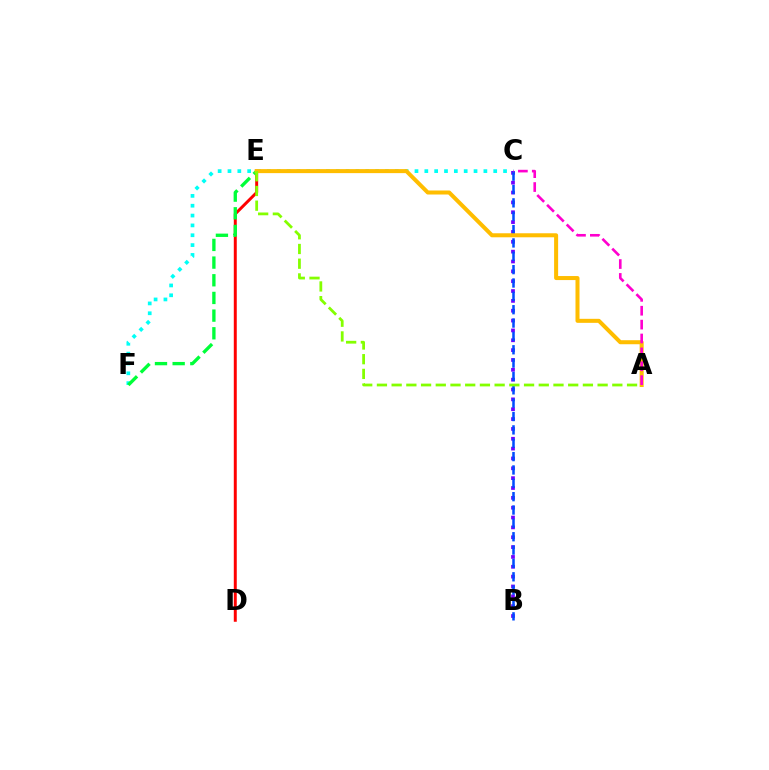{('D', 'E'): [{'color': '#ff0000', 'line_style': 'solid', 'thickness': 2.13}], ('C', 'F'): [{'color': '#00fff6', 'line_style': 'dotted', 'thickness': 2.67}], ('B', 'C'): [{'color': '#7200ff', 'line_style': 'dotted', 'thickness': 2.68}, {'color': '#004bff', 'line_style': 'dashed', 'thickness': 1.81}], ('E', 'F'): [{'color': '#00ff39', 'line_style': 'dashed', 'thickness': 2.4}], ('A', 'E'): [{'color': '#ffbd00', 'line_style': 'solid', 'thickness': 2.9}, {'color': '#84ff00', 'line_style': 'dashed', 'thickness': 2.0}], ('A', 'C'): [{'color': '#ff00cf', 'line_style': 'dashed', 'thickness': 1.89}]}